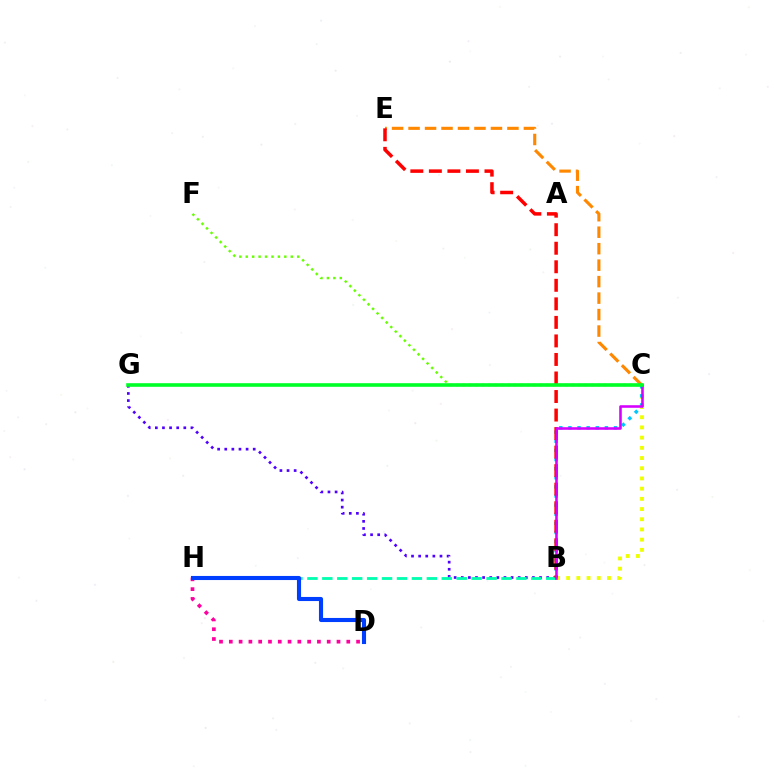{('B', 'C'): [{'color': '#eeff00', 'line_style': 'dotted', 'thickness': 2.77}, {'color': '#00c7ff', 'line_style': 'dotted', 'thickness': 2.48}, {'color': '#d600ff', 'line_style': 'solid', 'thickness': 1.86}], ('B', 'G'): [{'color': '#4f00ff', 'line_style': 'dotted', 'thickness': 1.93}], ('C', 'F'): [{'color': '#66ff00', 'line_style': 'dotted', 'thickness': 1.75}], ('C', 'E'): [{'color': '#ff8800', 'line_style': 'dashed', 'thickness': 2.24}], ('B', 'H'): [{'color': '#00ffaf', 'line_style': 'dashed', 'thickness': 2.03}], ('D', 'H'): [{'color': '#ff00a0', 'line_style': 'dotted', 'thickness': 2.66}, {'color': '#003fff', 'line_style': 'solid', 'thickness': 2.95}], ('B', 'E'): [{'color': '#ff0000', 'line_style': 'dashed', 'thickness': 2.52}], ('C', 'G'): [{'color': '#00ff27', 'line_style': 'solid', 'thickness': 2.6}]}